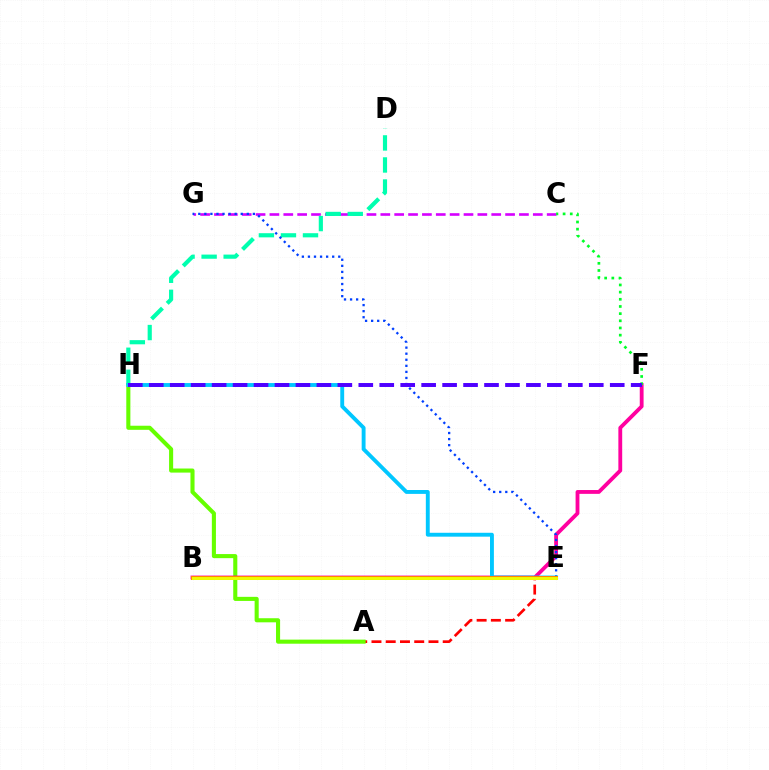{('A', 'E'): [{'color': '#ff0000', 'line_style': 'dashed', 'thickness': 1.94}], ('A', 'H'): [{'color': '#66ff00', 'line_style': 'solid', 'thickness': 2.94}], ('C', 'G'): [{'color': '#d600ff', 'line_style': 'dashed', 'thickness': 1.88}], ('D', 'H'): [{'color': '#00ffaf', 'line_style': 'dashed', 'thickness': 2.99}], ('B', 'F'): [{'color': '#ff00a0', 'line_style': 'solid', 'thickness': 2.75}], ('E', 'G'): [{'color': '#003fff', 'line_style': 'dotted', 'thickness': 1.65}], ('E', 'H'): [{'color': '#00c7ff', 'line_style': 'solid', 'thickness': 2.79}], ('B', 'E'): [{'color': '#ff8800', 'line_style': 'solid', 'thickness': 2.87}, {'color': '#eeff00', 'line_style': 'solid', 'thickness': 2.11}], ('C', 'F'): [{'color': '#00ff27', 'line_style': 'dotted', 'thickness': 1.95}], ('F', 'H'): [{'color': '#4f00ff', 'line_style': 'dashed', 'thickness': 2.85}]}